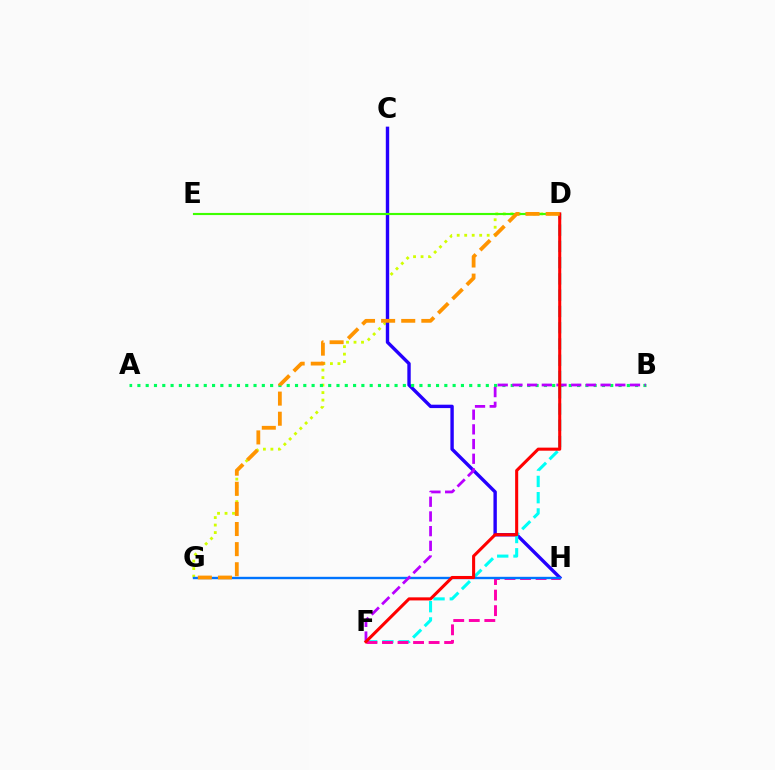{('D', 'G'): [{'color': '#d1ff00', 'line_style': 'dotted', 'thickness': 2.04}, {'color': '#ff9400', 'line_style': 'dashed', 'thickness': 2.73}], ('C', 'H'): [{'color': '#2500ff', 'line_style': 'solid', 'thickness': 2.44}], ('D', 'F'): [{'color': '#00fff6', 'line_style': 'dashed', 'thickness': 2.21}, {'color': '#ff0000', 'line_style': 'solid', 'thickness': 2.21}], ('A', 'B'): [{'color': '#00ff5c', 'line_style': 'dotted', 'thickness': 2.25}], ('F', 'H'): [{'color': '#ff00ac', 'line_style': 'dashed', 'thickness': 2.11}], ('G', 'H'): [{'color': '#0074ff', 'line_style': 'solid', 'thickness': 1.71}], ('B', 'F'): [{'color': '#b900ff', 'line_style': 'dashed', 'thickness': 2.0}], ('D', 'E'): [{'color': '#3dff00', 'line_style': 'solid', 'thickness': 1.54}]}